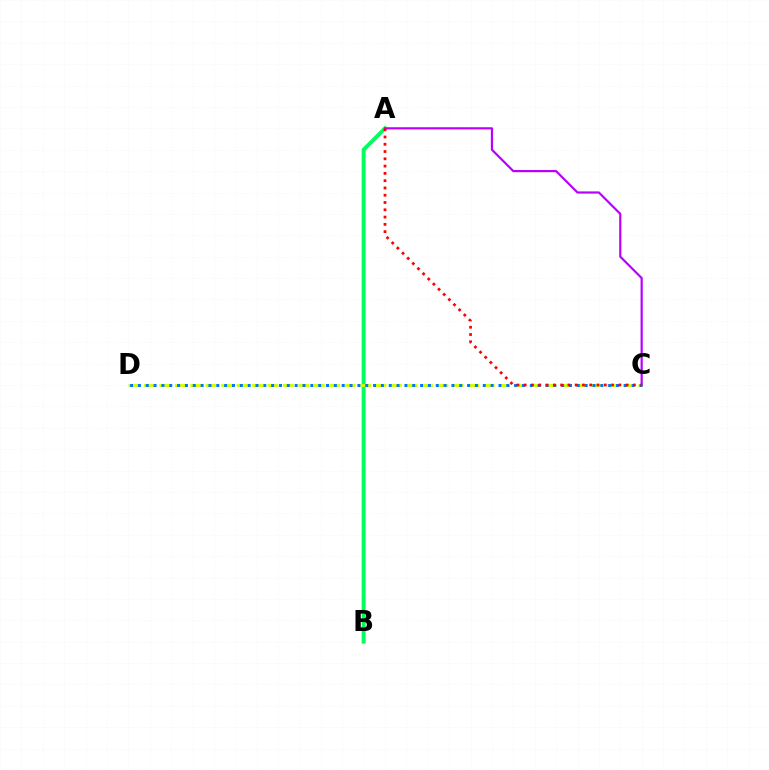{('A', 'B'): [{'color': '#00ff5c', 'line_style': 'solid', 'thickness': 2.81}], ('C', 'D'): [{'color': '#d1ff00', 'line_style': 'dashed', 'thickness': 2.1}, {'color': '#0074ff', 'line_style': 'dotted', 'thickness': 2.13}], ('A', 'C'): [{'color': '#b900ff', 'line_style': 'solid', 'thickness': 1.58}, {'color': '#ff0000', 'line_style': 'dotted', 'thickness': 1.98}]}